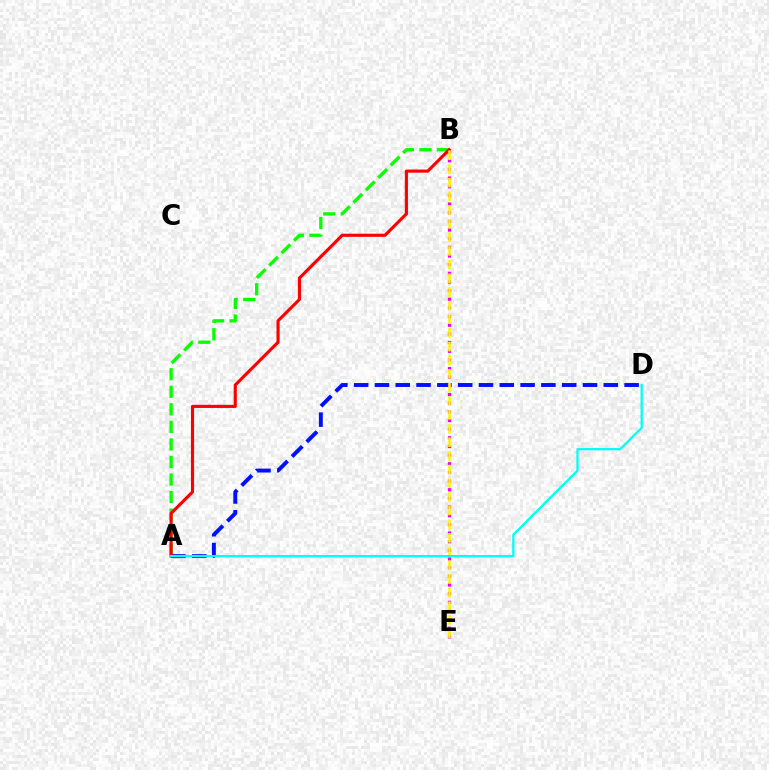{('A', 'B'): [{'color': '#08ff00', 'line_style': 'dashed', 'thickness': 2.38}, {'color': '#ff0000', 'line_style': 'solid', 'thickness': 2.25}], ('A', 'D'): [{'color': '#0010ff', 'line_style': 'dashed', 'thickness': 2.83}, {'color': '#00fff6', 'line_style': 'solid', 'thickness': 1.63}], ('B', 'E'): [{'color': '#ee00ff', 'line_style': 'dotted', 'thickness': 2.35}, {'color': '#fcf500', 'line_style': 'dashed', 'thickness': 1.86}]}